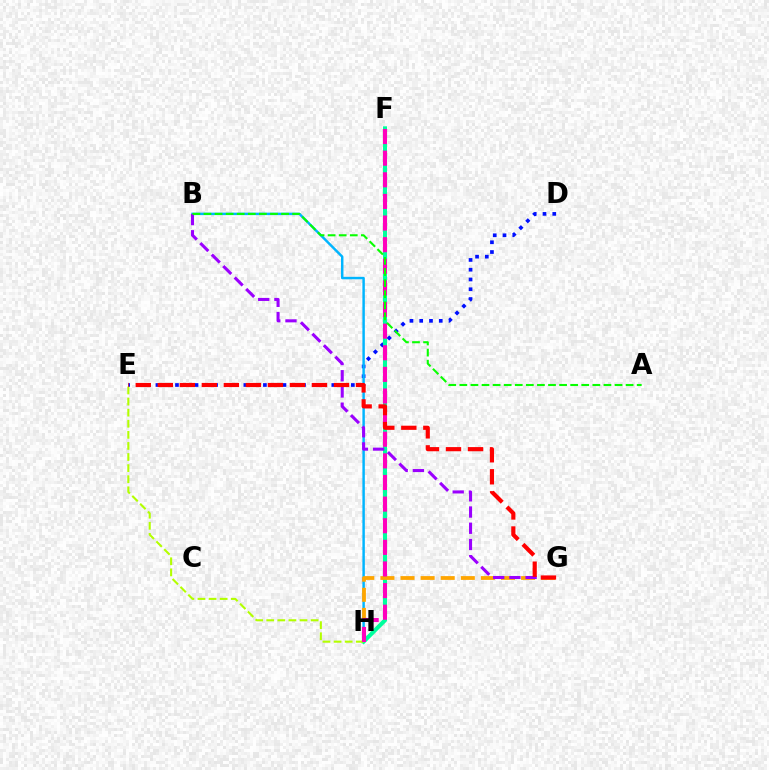{('D', 'E'): [{'color': '#0010ff', 'line_style': 'dotted', 'thickness': 2.65}], ('B', 'H'): [{'color': '#00b5ff', 'line_style': 'solid', 'thickness': 1.76}], ('F', 'H'): [{'color': '#00ff9d', 'line_style': 'solid', 'thickness': 2.92}, {'color': '#ff00bd', 'line_style': 'dashed', 'thickness': 2.94}], ('E', 'H'): [{'color': '#b3ff00', 'line_style': 'dashed', 'thickness': 1.51}], ('G', 'H'): [{'color': '#ffa500', 'line_style': 'dashed', 'thickness': 2.73}], ('B', 'G'): [{'color': '#9b00ff', 'line_style': 'dashed', 'thickness': 2.2}], ('E', 'G'): [{'color': '#ff0000', 'line_style': 'dashed', 'thickness': 2.99}], ('A', 'B'): [{'color': '#08ff00', 'line_style': 'dashed', 'thickness': 1.51}]}